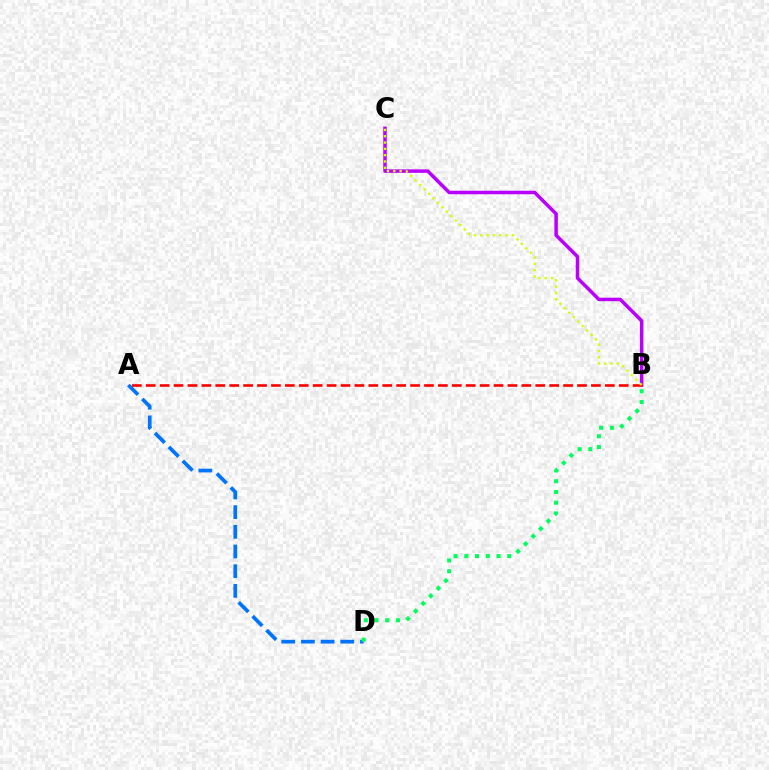{('B', 'C'): [{'color': '#b900ff', 'line_style': 'solid', 'thickness': 2.52}, {'color': '#d1ff00', 'line_style': 'dotted', 'thickness': 1.71}], ('A', 'D'): [{'color': '#0074ff', 'line_style': 'dashed', 'thickness': 2.67}], ('A', 'B'): [{'color': '#ff0000', 'line_style': 'dashed', 'thickness': 1.89}], ('B', 'D'): [{'color': '#00ff5c', 'line_style': 'dotted', 'thickness': 2.92}]}